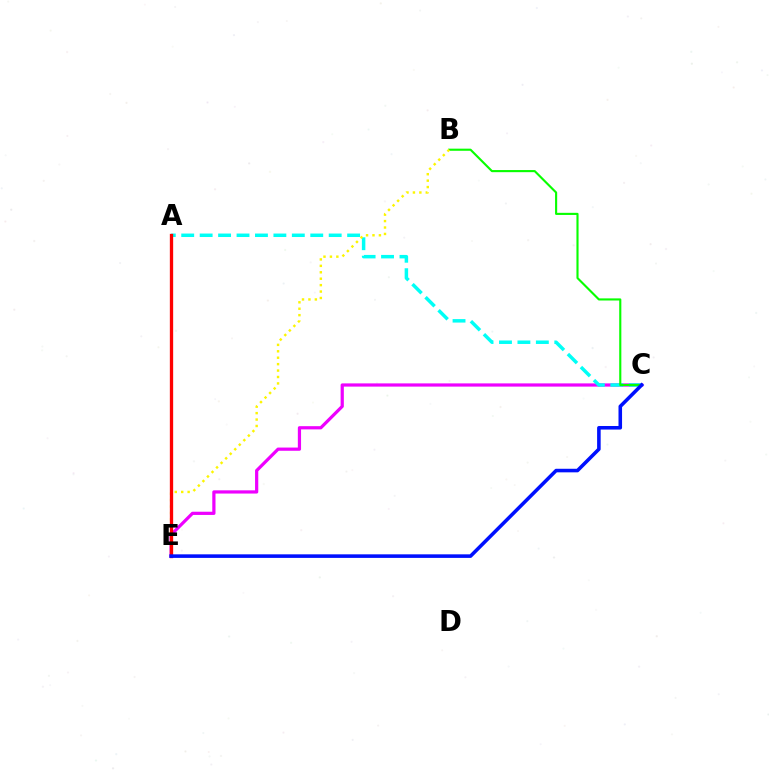{('C', 'E'): [{'color': '#ee00ff', 'line_style': 'solid', 'thickness': 2.32}, {'color': '#0010ff', 'line_style': 'solid', 'thickness': 2.57}], ('A', 'C'): [{'color': '#00fff6', 'line_style': 'dashed', 'thickness': 2.5}], ('B', 'C'): [{'color': '#08ff00', 'line_style': 'solid', 'thickness': 1.53}], ('B', 'E'): [{'color': '#fcf500', 'line_style': 'dotted', 'thickness': 1.75}], ('A', 'E'): [{'color': '#ff0000', 'line_style': 'solid', 'thickness': 2.39}]}